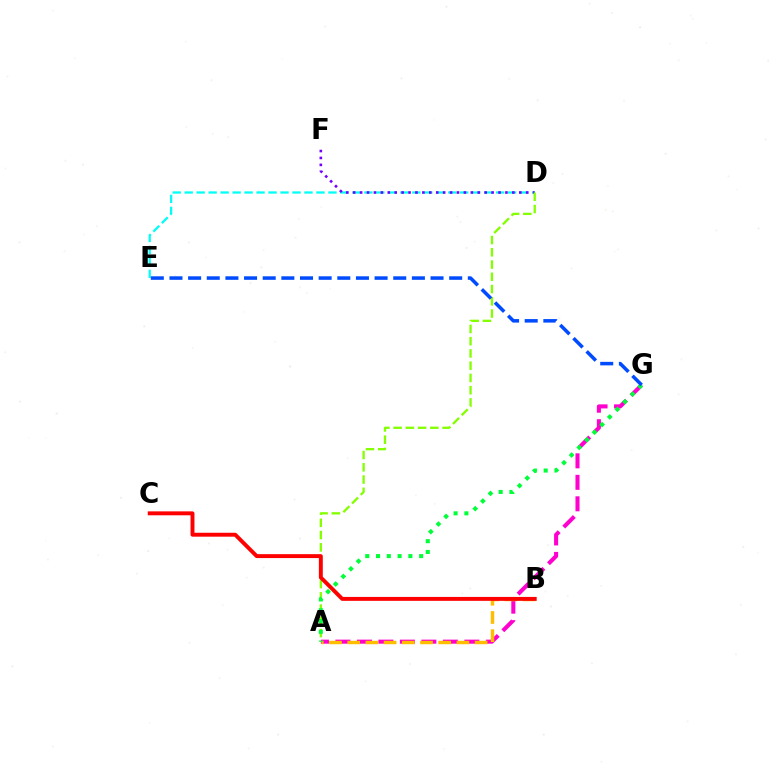{('D', 'E'): [{'color': '#00fff6', 'line_style': 'dashed', 'thickness': 1.63}], ('D', 'F'): [{'color': '#7200ff', 'line_style': 'dotted', 'thickness': 1.88}], ('A', 'G'): [{'color': '#ff00cf', 'line_style': 'dashed', 'thickness': 2.92}, {'color': '#00ff39', 'line_style': 'dotted', 'thickness': 2.93}], ('A', 'B'): [{'color': '#ffbd00', 'line_style': 'dashed', 'thickness': 2.47}], ('A', 'D'): [{'color': '#84ff00', 'line_style': 'dashed', 'thickness': 1.66}], ('E', 'G'): [{'color': '#004bff', 'line_style': 'dashed', 'thickness': 2.53}], ('B', 'C'): [{'color': '#ff0000', 'line_style': 'solid', 'thickness': 2.82}]}